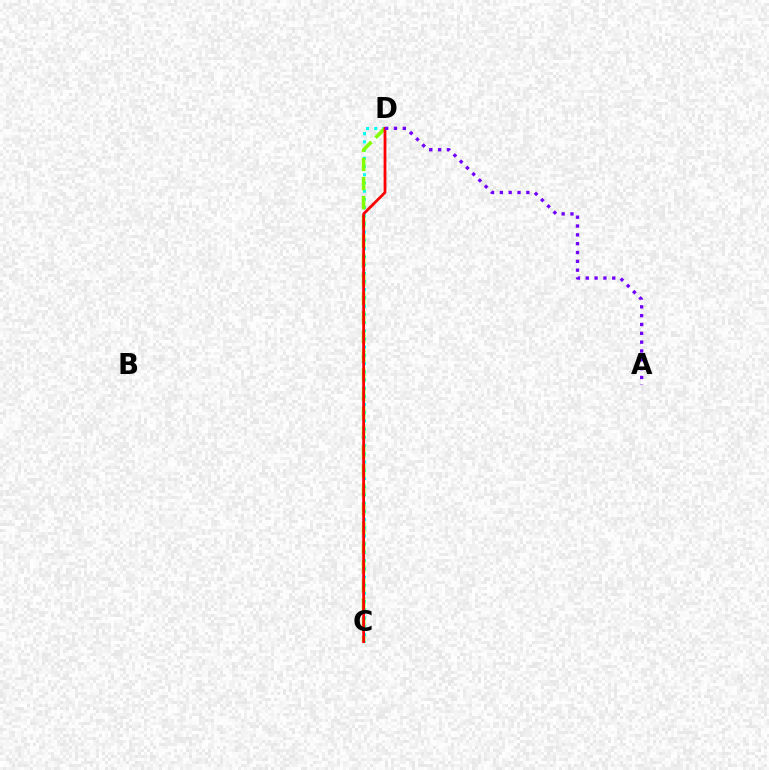{('C', 'D'): [{'color': '#00fff6', 'line_style': 'dotted', 'thickness': 2.23}, {'color': '#84ff00', 'line_style': 'dashed', 'thickness': 2.6}, {'color': '#ff0000', 'line_style': 'solid', 'thickness': 2.01}], ('A', 'D'): [{'color': '#7200ff', 'line_style': 'dotted', 'thickness': 2.4}]}